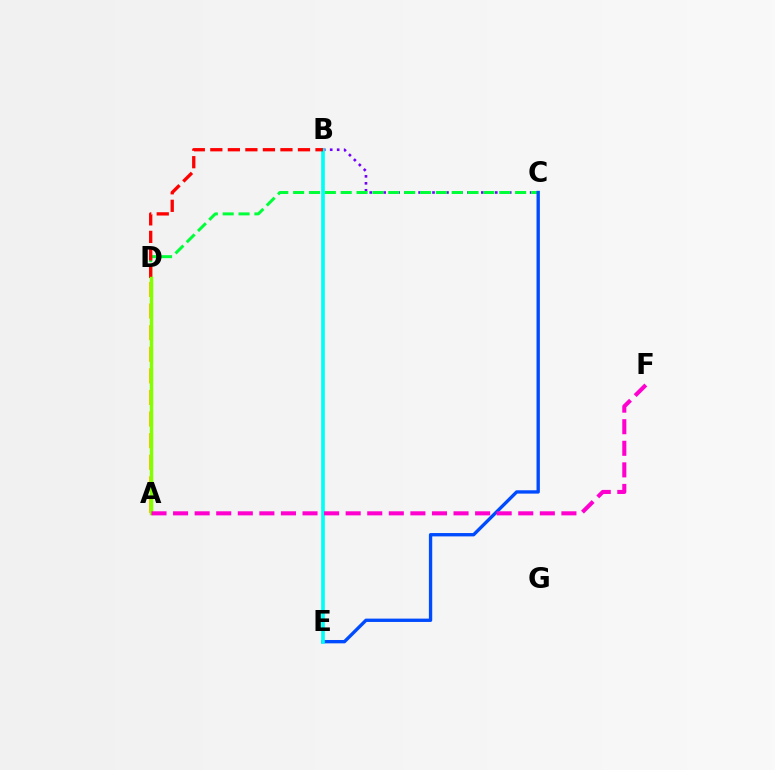{('B', 'C'): [{'color': '#7200ff', 'line_style': 'dotted', 'thickness': 1.89}], ('C', 'D'): [{'color': '#00ff39', 'line_style': 'dashed', 'thickness': 2.15}], ('C', 'E'): [{'color': '#004bff', 'line_style': 'solid', 'thickness': 2.4}], ('B', 'E'): [{'color': '#00fff6', 'line_style': 'solid', 'thickness': 2.61}], ('B', 'D'): [{'color': '#ff0000', 'line_style': 'dashed', 'thickness': 2.38}], ('A', 'D'): [{'color': '#ffbd00', 'line_style': 'dashed', 'thickness': 2.93}, {'color': '#84ff00', 'line_style': 'solid', 'thickness': 2.51}], ('A', 'F'): [{'color': '#ff00cf', 'line_style': 'dashed', 'thickness': 2.93}]}